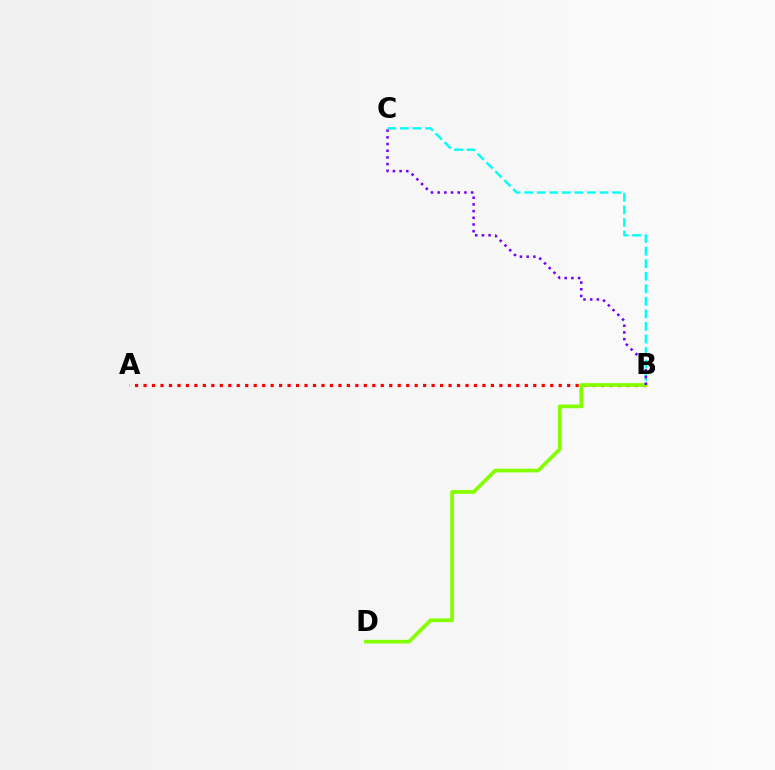{('A', 'B'): [{'color': '#ff0000', 'line_style': 'dotted', 'thickness': 2.3}], ('B', 'D'): [{'color': '#84ff00', 'line_style': 'solid', 'thickness': 2.65}], ('B', 'C'): [{'color': '#00fff6', 'line_style': 'dashed', 'thickness': 1.71}, {'color': '#7200ff', 'line_style': 'dotted', 'thickness': 1.82}]}